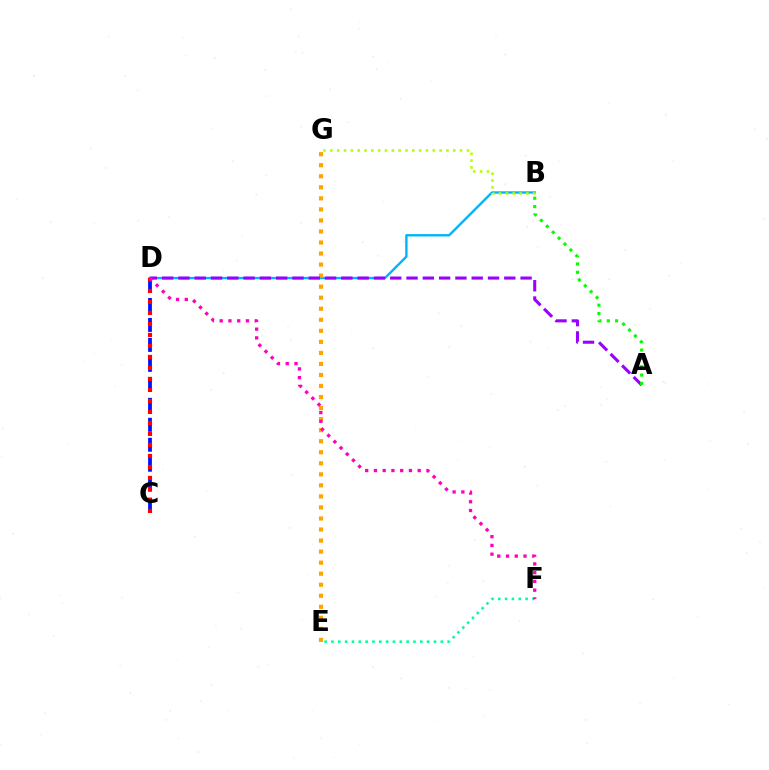{('B', 'D'): [{'color': '#00b5ff', 'line_style': 'solid', 'thickness': 1.72}], ('E', 'G'): [{'color': '#ffa500', 'line_style': 'dotted', 'thickness': 3.0}], ('E', 'F'): [{'color': '#00ff9d', 'line_style': 'dotted', 'thickness': 1.86}], ('B', 'G'): [{'color': '#b3ff00', 'line_style': 'dotted', 'thickness': 1.86}], ('C', 'D'): [{'color': '#0010ff', 'line_style': 'dashed', 'thickness': 2.71}, {'color': '#ff0000', 'line_style': 'dotted', 'thickness': 2.99}], ('A', 'D'): [{'color': '#9b00ff', 'line_style': 'dashed', 'thickness': 2.21}], ('A', 'B'): [{'color': '#08ff00', 'line_style': 'dotted', 'thickness': 2.27}], ('D', 'F'): [{'color': '#ff00bd', 'line_style': 'dotted', 'thickness': 2.38}]}